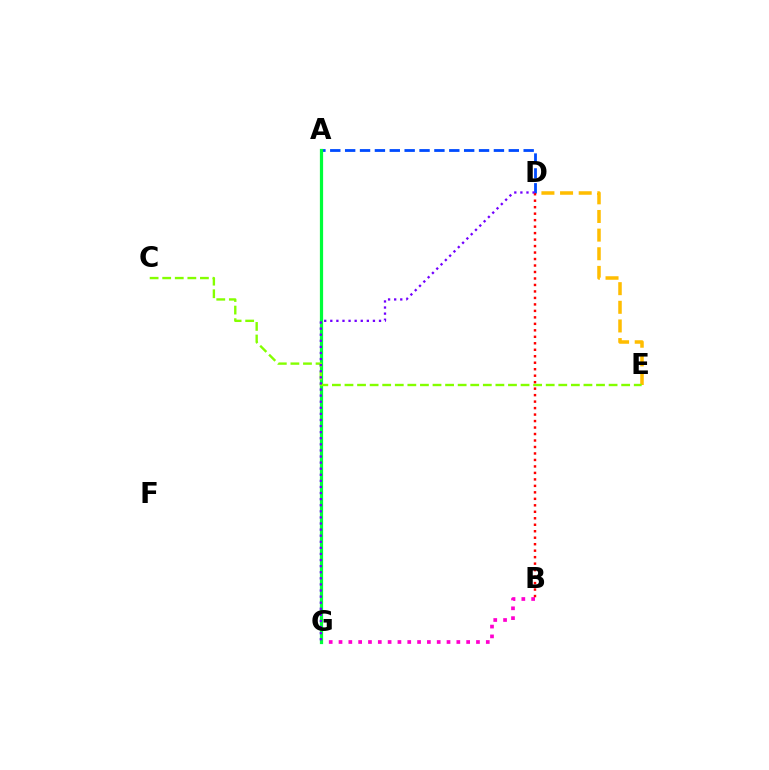{('D', 'E'): [{'color': '#ffbd00', 'line_style': 'dashed', 'thickness': 2.53}], ('B', 'G'): [{'color': '#ff00cf', 'line_style': 'dotted', 'thickness': 2.67}], ('A', 'D'): [{'color': '#004bff', 'line_style': 'dashed', 'thickness': 2.02}], ('A', 'G'): [{'color': '#00fff6', 'line_style': 'dashed', 'thickness': 2.11}, {'color': '#00ff39', 'line_style': 'solid', 'thickness': 2.32}], ('C', 'E'): [{'color': '#84ff00', 'line_style': 'dashed', 'thickness': 1.71}], ('B', 'D'): [{'color': '#ff0000', 'line_style': 'dotted', 'thickness': 1.76}], ('D', 'G'): [{'color': '#7200ff', 'line_style': 'dotted', 'thickness': 1.65}]}